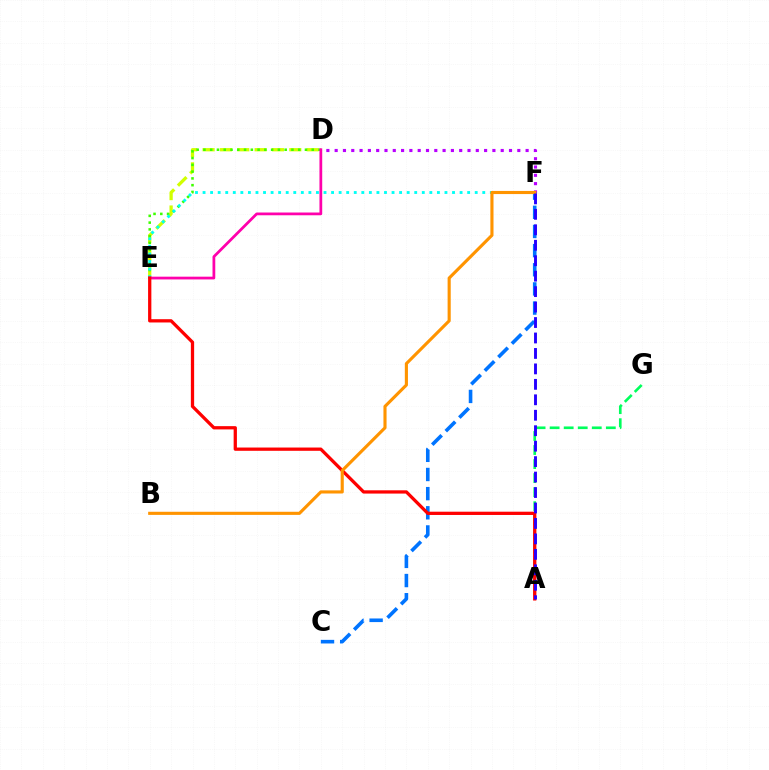{('D', 'E'): [{'color': '#d1ff00', 'line_style': 'dashed', 'thickness': 2.36}, {'color': '#3dff00', 'line_style': 'dotted', 'thickness': 1.84}, {'color': '#ff00ac', 'line_style': 'solid', 'thickness': 1.98}], ('E', 'F'): [{'color': '#00fff6', 'line_style': 'dotted', 'thickness': 2.05}], ('A', 'G'): [{'color': '#00ff5c', 'line_style': 'dashed', 'thickness': 1.91}], ('D', 'F'): [{'color': '#b900ff', 'line_style': 'dotted', 'thickness': 2.26}], ('C', 'F'): [{'color': '#0074ff', 'line_style': 'dashed', 'thickness': 2.6}], ('A', 'E'): [{'color': '#ff0000', 'line_style': 'solid', 'thickness': 2.35}], ('B', 'F'): [{'color': '#ff9400', 'line_style': 'solid', 'thickness': 2.25}], ('A', 'F'): [{'color': '#2500ff', 'line_style': 'dashed', 'thickness': 2.1}]}